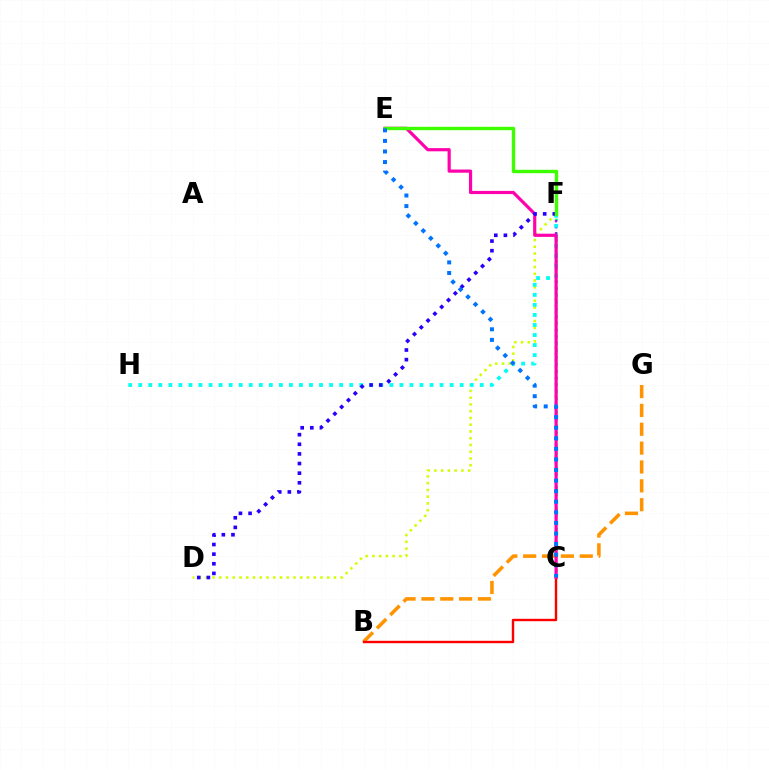{('B', 'G'): [{'color': '#ff9400', 'line_style': 'dashed', 'thickness': 2.56}], ('B', 'C'): [{'color': '#ff0000', 'line_style': 'solid', 'thickness': 1.73}], ('C', 'F'): [{'color': '#00ff5c', 'line_style': 'dotted', 'thickness': 1.87}, {'color': '#b900ff', 'line_style': 'dotted', 'thickness': 1.64}], ('D', 'F'): [{'color': '#d1ff00', 'line_style': 'dotted', 'thickness': 1.83}, {'color': '#2500ff', 'line_style': 'dotted', 'thickness': 2.62}], ('F', 'H'): [{'color': '#00fff6', 'line_style': 'dotted', 'thickness': 2.73}], ('C', 'E'): [{'color': '#ff00ac', 'line_style': 'solid', 'thickness': 2.29}, {'color': '#0074ff', 'line_style': 'dotted', 'thickness': 2.87}], ('E', 'F'): [{'color': '#3dff00', 'line_style': 'solid', 'thickness': 2.44}]}